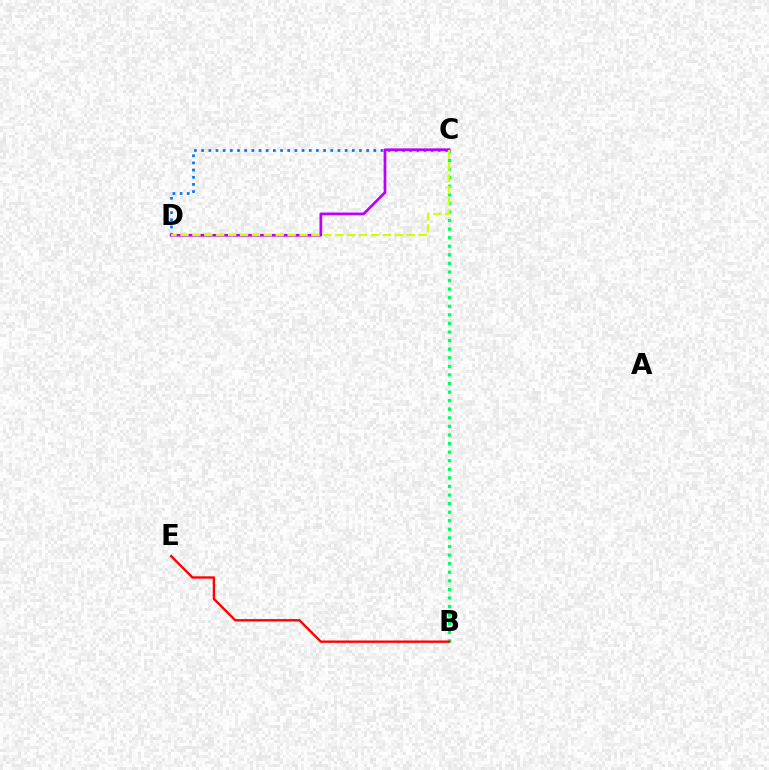{('B', 'C'): [{'color': '#00ff5c', 'line_style': 'dotted', 'thickness': 2.33}], ('B', 'E'): [{'color': '#ff0000', 'line_style': 'solid', 'thickness': 1.69}], ('C', 'D'): [{'color': '#0074ff', 'line_style': 'dotted', 'thickness': 1.95}, {'color': '#b900ff', 'line_style': 'solid', 'thickness': 1.96}, {'color': '#d1ff00', 'line_style': 'dashed', 'thickness': 1.62}]}